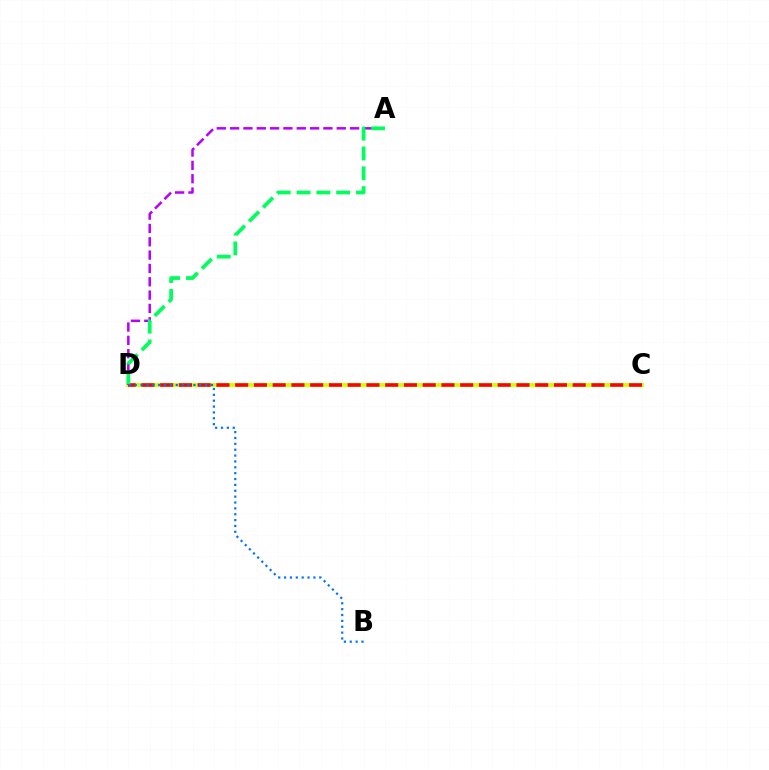{('C', 'D'): [{'color': '#d1ff00', 'line_style': 'solid', 'thickness': 2.8}, {'color': '#ff0000', 'line_style': 'dashed', 'thickness': 2.55}], ('B', 'D'): [{'color': '#0074ff', 'line_style': 'dotted', 'thickness': 1.59}], ('A', 'D'): [{'color': '#b900ff', 'line_style': 'dashed', 'thickness': 1.81}, {'color': '#00ff5c', 'line_style': 'dashed', 'thickness': 2.69}]}